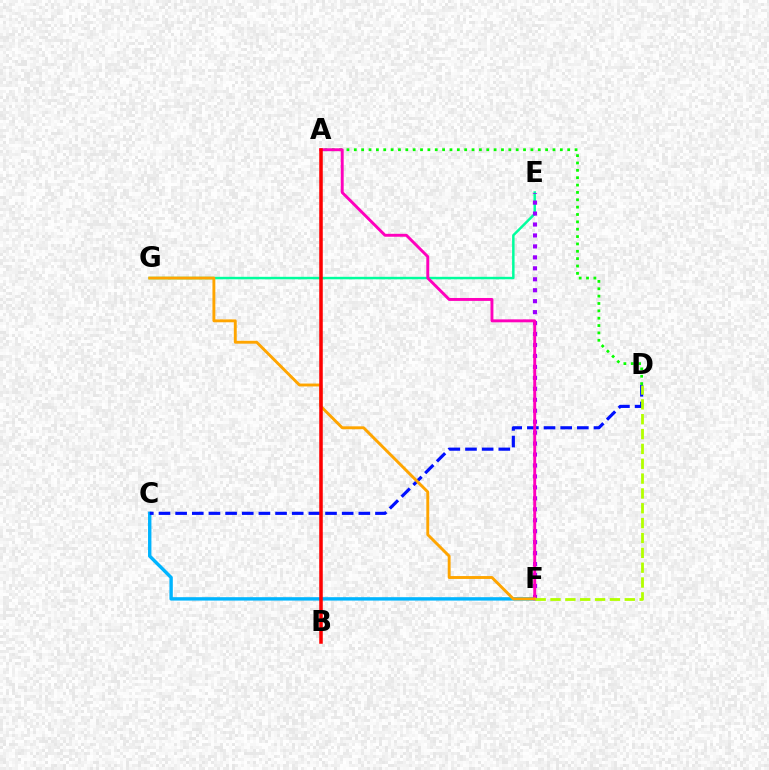{('C', 'F'): [{'color': '#00b5ff', 'line_style': 'solid', 'thickness': 2.44}], ('A', 'D'): [{'color': '#08ff00', 'line_style': 'dotted', 'thickness': 2.0}], ('E', 'G'): [{'color': '#00ff9d', 'line_style': 'solid', 'thickness': 1.78}], ('E', 'F'): [{'color': '#9b00ff', 'line_style': 'dotted', 'thickness': 2.98}], ('C', 'D'): [{'color': '#0010ff', 'line_style': 'dashed', 'thickness': 2.26}], ('A', 'F'): [{'color': '#ff00bd', 'line_style': 'solid', 'thickness': 2.1}], ('F', 'G'): [{'color': '#ffa500', 'line_style': 'solid', 'thickness': 2.08}], ('A', 'B'): [{'color': '#ff0000', 'line_style': 'solid', 'thickness': 2.54}], ('D', 'F'): [{'color': '#b3ff00', 'line_style': 'dashed', 'thickness': 2.02}]}